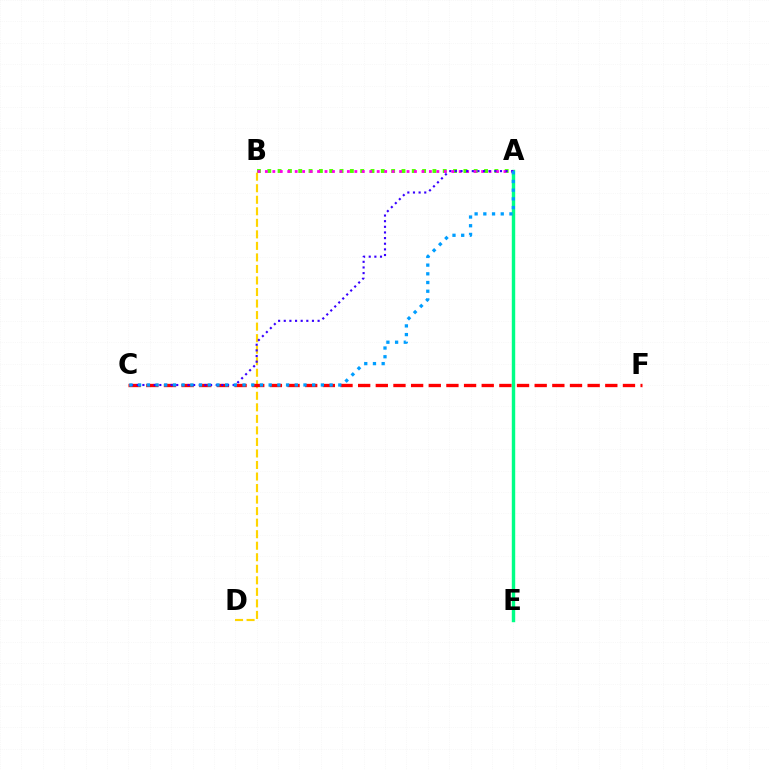{('A', 'E'): [{'color': '#00ff86', 'line_style': 'solid', 'thickness': 2.46}], ('A', 'B'): [{'color': '#4fff00', 'line_style': 'dotted', 'thickness': 2.8}, {'color': '#ff00ed', 'line_style': 'dotted', 'thickness': 2.03}], ('B', 'D'): [{'color': '#ffd500', 'line_style': 'dashed', 'thickness': 1.57}], ('C', 'F'): [{'color': '#ff0000', 'line_style': 'dashed', 'thickness': 2.4}], ('A', 'C'): [{'color': '#3700ff', 'line_style': 'dotted', 'thickness': 1.53}, {'color': '#009eff', 'line_style': 'dotted', 'thickness': 2.37}]}